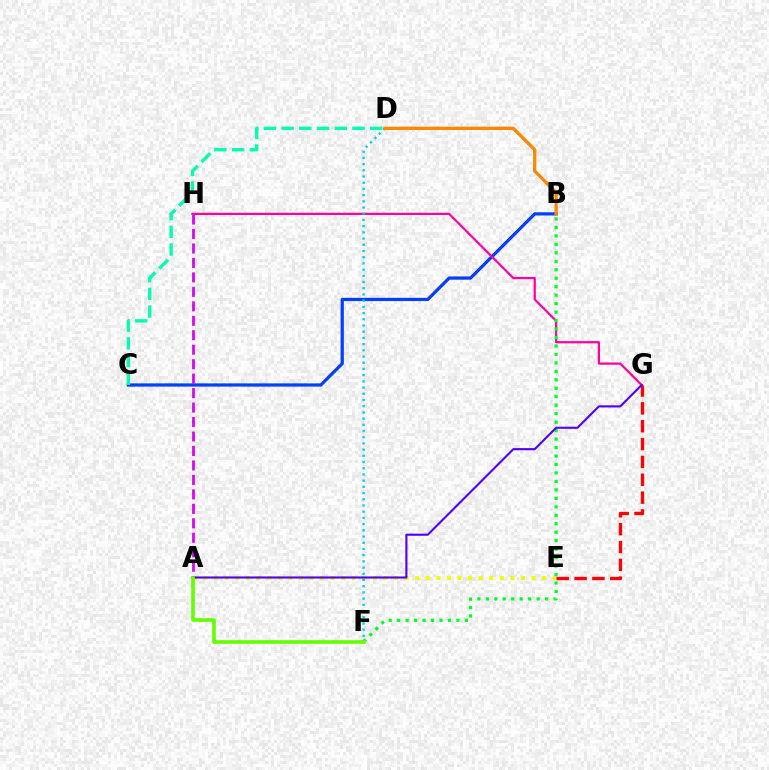{('A', 'E'): [{'color': '#eeff00', 'line_style': 'dotted', 'thickness': 2.87}], ('B', 'C'): [{'color': '#003fff', 'line_style': 'solid', 'thickness': 2.33}], ('G', 'H'): [{'color': '#ff00a0', 'line_style': 'solid', 'thickness': 1.61}], ('B', 'F'): [{'color': '#00ff27', 'line_style': 'dotted', 'thickness': 2.3}], ('E', 'G'): [{'color': '#ff0000', 'line_style': 'dashed', 'thickness': 2.42}], ('D', 'F'): [{'color': '#00c7ff', 'line_style': 'dotted', 'thickness': 1.69}], ('A', 'H'): [{'color': '#d600ff', 'line_style': 'dashed', 'thickness': 1.96}], ('A', 'G'): [{'color': '#4f00ff', 'line_style': 'solid', 'thickness': 1.52}], ('C', 'D'): [{'color': '#00ffaf', 'line_style': 'dashed', 'thickness': 2.41}], ('B', 'D'): [{'color': '#ff8800', 'line_style': 'solid', 'thickness': 2.38}], ('A', 'F'): [{'color': '#66ff00', 'line_style': 'solid', 'thickness': 2.61}]}